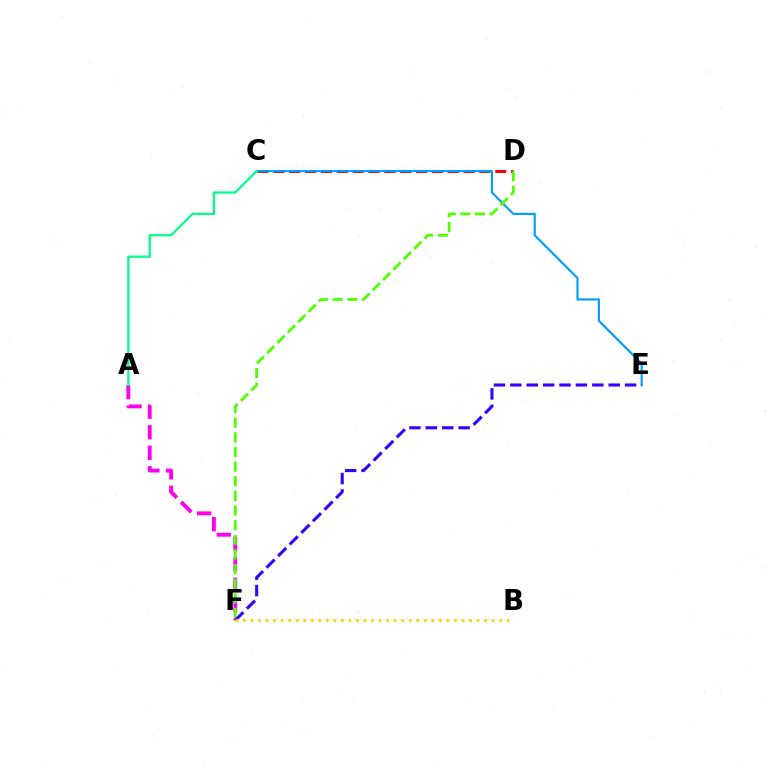{('C', 'D'): [{'color': '#ff0000', 'line_style': 'dashed', 'thickness': 2.15}], ('A', 'F'): [{'color': '#ff00ed', 'line_style': 'dashed', 'thickness': 2.78}], ('C', 'E'): [{'color': '#009eff', 'line_style': 'solid', 'thickness': 1.55}], ('A', 'C'): [{'color': '#00ff86', 'line_style': 'solid', 'thickness': 1.61}], ('D', 'F'): [{'color': '#4fff00', 'line_style': 'dashed', 'thickness': 1.99}], ('E', 'F'): [{'color': '#3700ff', 'line_style': 'dashed', 'thickness': 2.23}], ('B', 'F'): [{'color': '#ffd500', 'line_style': 'dotted', 'thickness': 2.05}]}